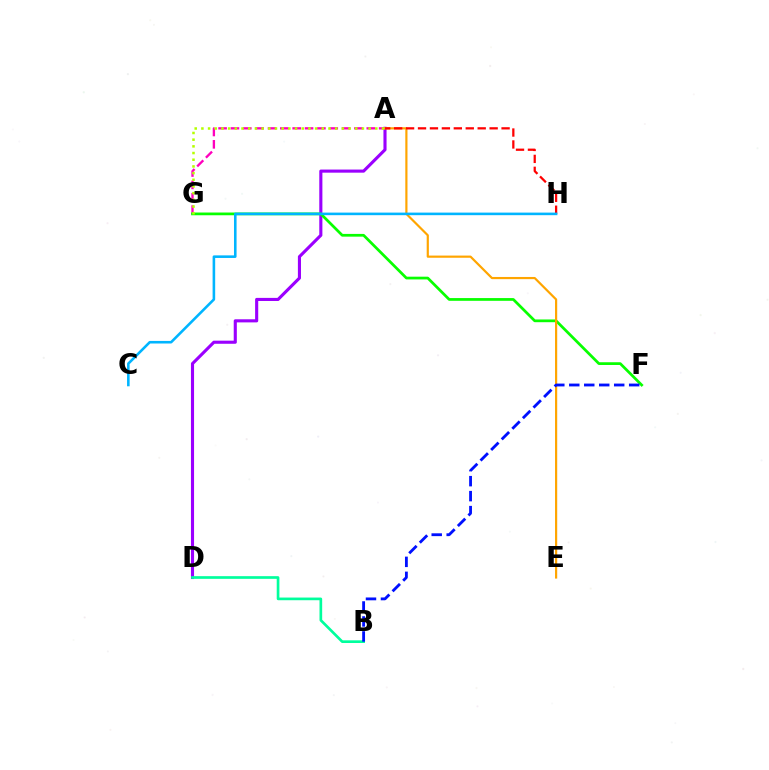{('A', 'D'): [{'color': '#9b00ff', 'line_style': 'solid', 'thickness': 2.24}], ('A', 'G'): [{'color': '#ff00bd', 'line_style': 'dashed', 'thickness': 1.68}, {'color': '#b3ff00', 'line_style': 'dotted', 'thickness': 1.82}], ('F', 'G'): [{'color': '#08ff00', 'line_style': 'solid', 'thickness': 1.97}], ('B', 'D'): [{'color': '#00ff9d', 'line_style': 'solid', 'thickness': 1.93}], ('A', 'E'): [{'color': '#ffa500', 'line_style': 'solid', 'thickness': 1.57}], ('A', 'H'): [{'color': '#ff0000', 'line_style': 'dashed', 'thickness': 1.62}], ('B', 'F'): [{'color': '#0010ff', 'line_style': 'dashed', 'thickness': 2.03}], ('C', 'H'): [{'color': '#00b5ff', 'line_style': 'solid', 'thickness': 1.86}]}